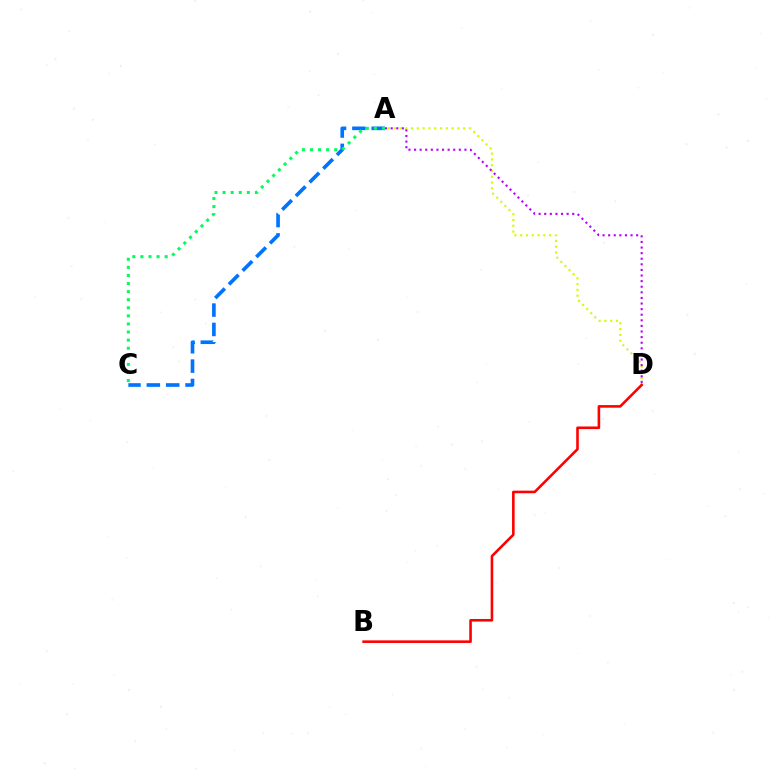{('A', 'D'): [{'color': '#d1ff00', 'line_style': 'dotted', 'thickness': 1.57}, {'color': '#b900ff', 'line_style': 'dotted', 'thickness': 1.52}], ('A', 'C'): [{'color': '#0074ff', 'line_style': 'dashed', 'thickness': 2.63}, {'color': '#00ff5c', 'line_style': 'dotted', 'thickness': 2.2}], ('B', 'D'): [{'color': '#ff0000', 'line_style': 'solid', 'thickness': 1.87}]}